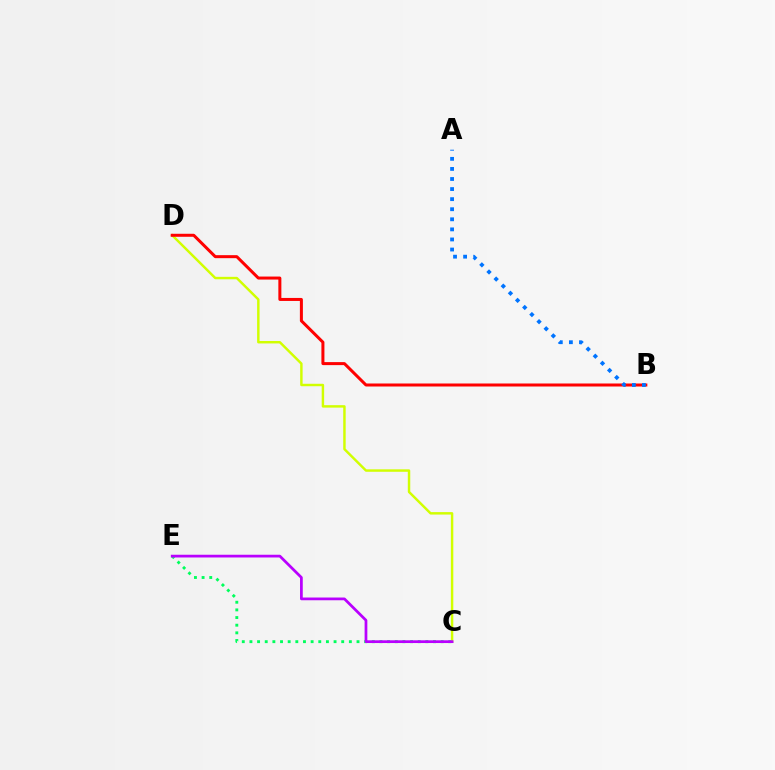{('C', 'D'): [{'color': '#d1ff00', 'line_style': 'solid', 'thickness': 1.76}], ('B', 'D'): [{'color': '#ff0000', 'line_style': 'solid', 'thickness': 2.17}], ('C', 'E'): [{'color': '#00ff5c', 'line_style': 'dotted', 'thickness': 2.08}, {'color': '#b900ff', 'line_style': 'solid', 'thickness': 1.97}], ('A', 'B'): [{'color': '#0074ff', 'line_style': 'dotted', 'thickness': 2.74}]}